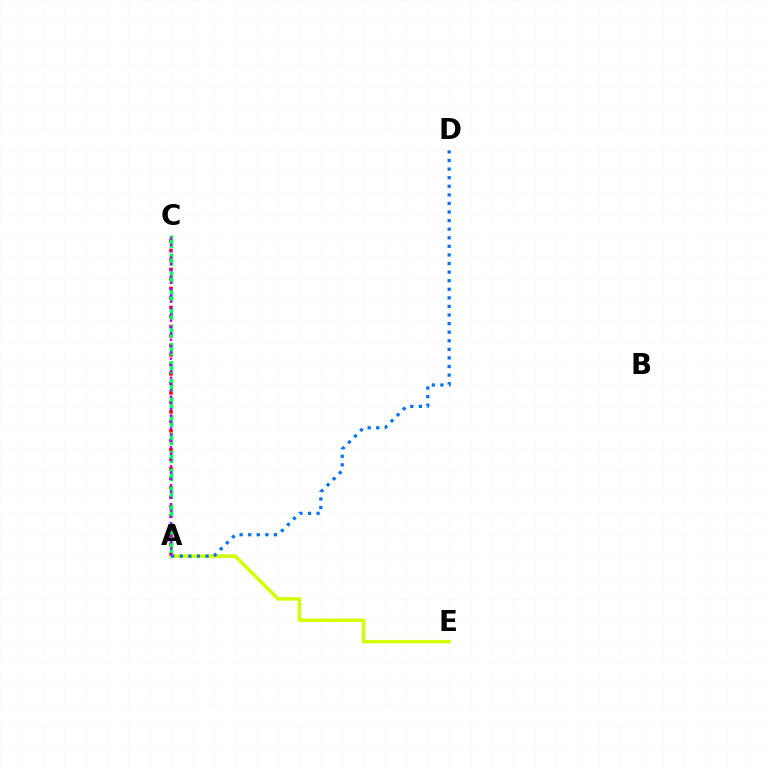{('A', 'C'): [{'color': '#ff0000', 'line_style': 'dotted', 'thickness': 2.58}, {'color': '#00ff5c', 'line_style': 'dashed', 'thickness': 2.44}, {'color': '#b900ff', 'line_style': 'dotted', 'thickness': 1.72}], ('A', 'E'): [{'color': '#d1ff00', 'line_style': 'solid', 'thickness': 2.48}], ('A', 'D'): [{'color': '#0074ff', 'line_style': 'dotted', 'thickness': 2.33}]}